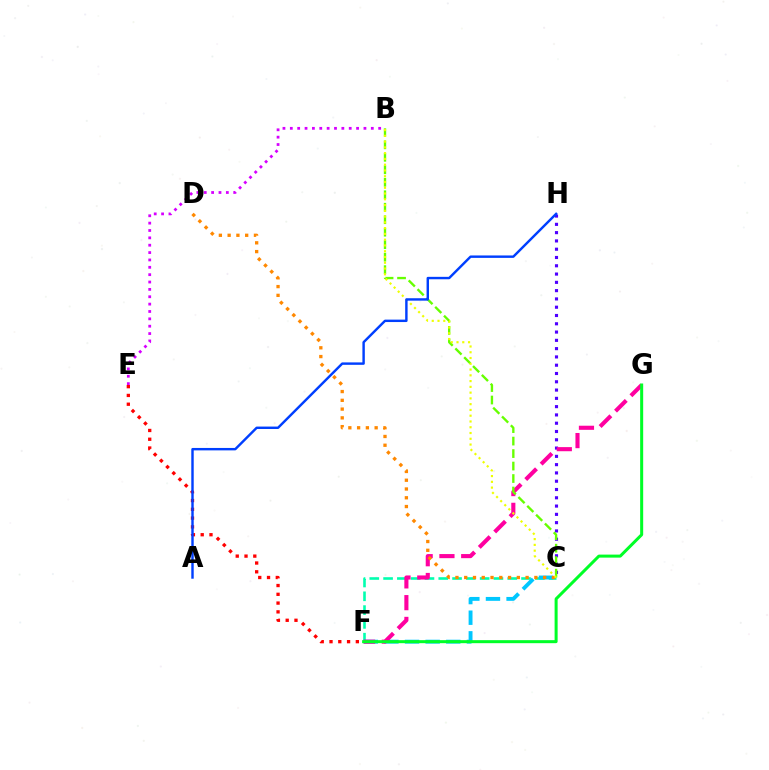{('E', 'F'): [{'color': '#ff0000', 'line_style': 'dotted', 'thickness': 2.39}], ('C', 'F'): [{'color': '#00ffaf', 'line_style': 'dashed', 'thickness': 1.87}, {'color': '#00c7ff', 'line_style': 'dashed', 'thickness': 2.8}], ('B', 'E'): [{'color': '#d600ff', 'line_style': 'dotted', 'thickness': 2.0}], ('C', 'H'): [{'color': '#4f00ff', 'line_style': 'dotted', 'thickness': 2.25}], ('F', 'G'): [{'color': '#ff00a0', 'line_style': 'dashed', 'thickness': 2.96}, {'color': '#00ff27', 'line_style': 'solid', 'thickness': 2.17}], ('C', 'D'): [{'color': '#ff8800', 'line_style': 'dotted', 'thickness': 2.38}], ('B', 'C'): [{'color': '#66ff00', 'line_style': 'dashed', 'thickness': 1.7}, {'color': '#eeff00', 'line_style': 'dotted', 'thickness': 1.57}], ('A', 'H'): [{'color': '#003fff', 'line_style': 'solid', 'thickness': 1.75}]}